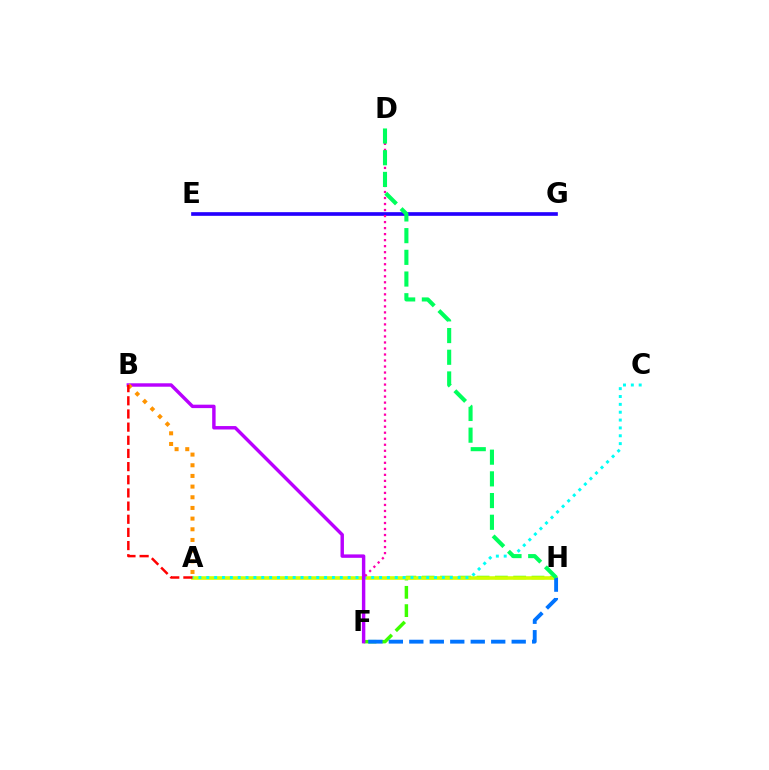{('F', 'H'): [{'color': '#3dff00', 'line_style': 'dashed', 'thickness': 2.49}, {'color': '#0074ff', 'line_style': 'dashed', 'thickness': 2.78}], ('A', 'H'): [{'color': '#d1ff00', 'line_style': 'solid', 'thickness': 2.6}], ('A', 'C'): [{'color': '#00fff6', 'line_style': 'dotted', 'thickness': 2.13}], ('E', 'G'): [{'color': '#2500ff', 'line_style': 'solid', 'thickness': 2.64}], ('D', 'F'): [{'color': '#ff00ac', 'line_style': 'dotted', 'thickness': 1.64}], ('B', 'F'): [{'color': '#b900ff', 'line_style': 'solid', 'thickness': 2.47}], ('A', 'B'): [{'color': '#ff9400', 'line_style': 'dotted', 'thickness': 2.9}, {'color': '#ff0000', 'line_style': 'dashed', 'thickness': 1.79}], ('D', 'H'): [{'color': '#00ff5c', 'line_style': 'dashed', 'thickness': 2.95}]}